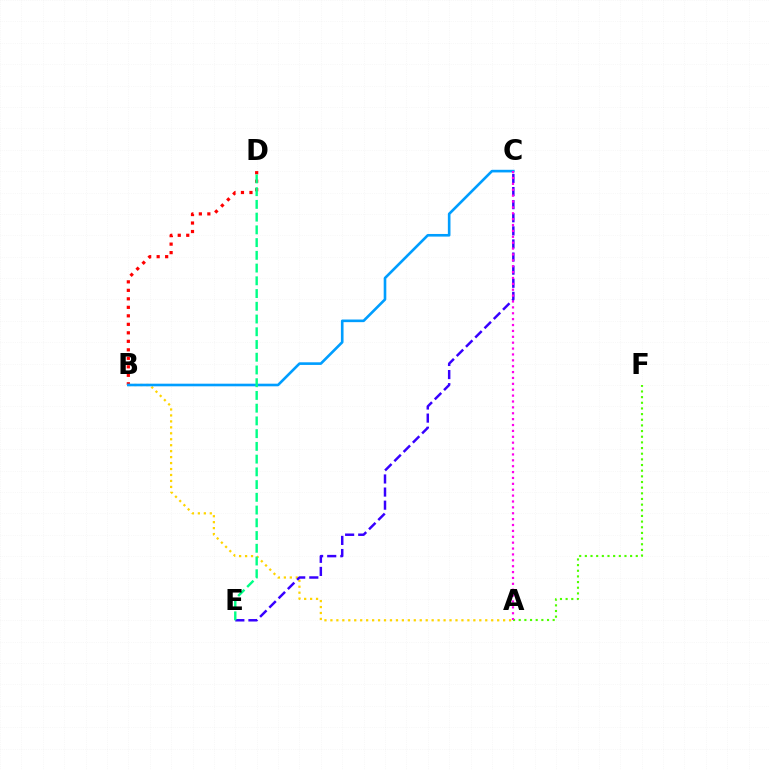{('A', 'B'): [{'color': '#ffd500', 'line_style': 'dotted', 'thickness': 1.62}], ('A', 'F'): [{'color': '#4fff00', 'line_style': 'dotted', 'thickness': 1.54}], ('C', 'E'): [{'color': '#3700ff', 'line_style': 'dashed', 'thickness': 1.78}], ('B', 'D'): [{'color': '#ff0000', 'line_style': 'dotted', 'thickness': 2.31}], ('B', 'C'): [{'color': '#009eff', 'line_style': 'solid', 'thickness': 1.89}], ('A', 'C'): [{'color': '#ff00ed', 'line_style': 'dotted', 'thickness': 1.6}], ('D', 'E'): [{'color': '#00ff86', 'line_style': 'dashed', 'thickness': 1.73}]}